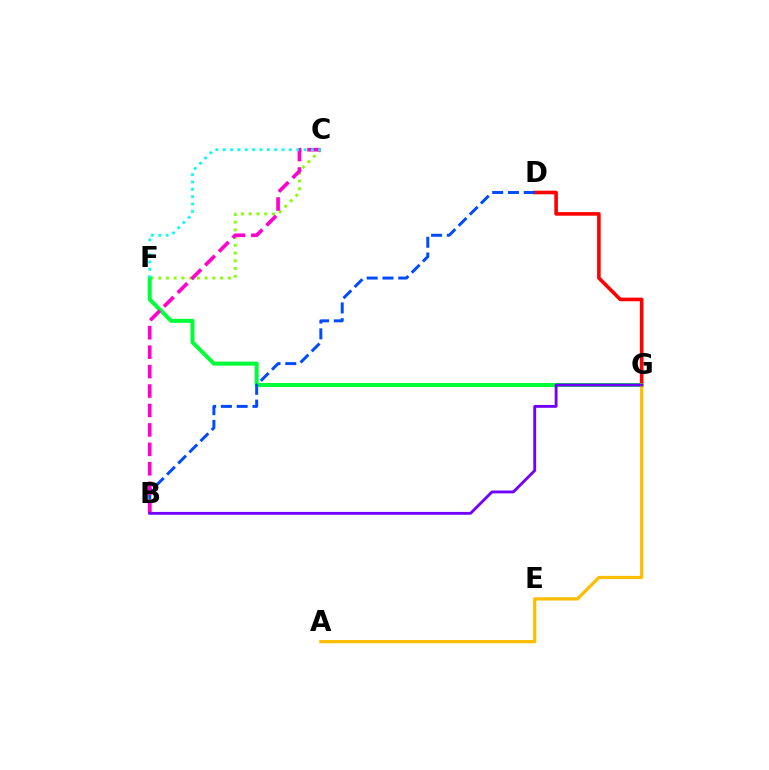{('D', 'G'): [{'color': '#ff0000', 'line_style': 'solid', 'thickness': 2.6}], ('C', 'F'): [{'color': '#84ff00', 'line_style': 'dotted', 'thickness': 2.1}, {'color': '#00fff6', 'line_style': 'dotted', 'thickness': 2.0}], ('F', 'G'): [{'color': '#00ff39', 'line_style': 'solid', 'thickness': 2.88}], ('B', 'D'): [{'color': '#004bff', 'line_style': 'dashed', 'thickness': 2.14}], ('A', 'G'): [{'color': '#ffbd00', 'line_style': 'solid', 'thickness': 2.33}], ('B', 'C'): [{'color': '#ff00cf', 'line_style': 'dashed', 'thickness': 2.64}], ('B', 'G'): [{'color': '#7200ff', 'line_style': 'solid', 'thickness': 2.04}]}